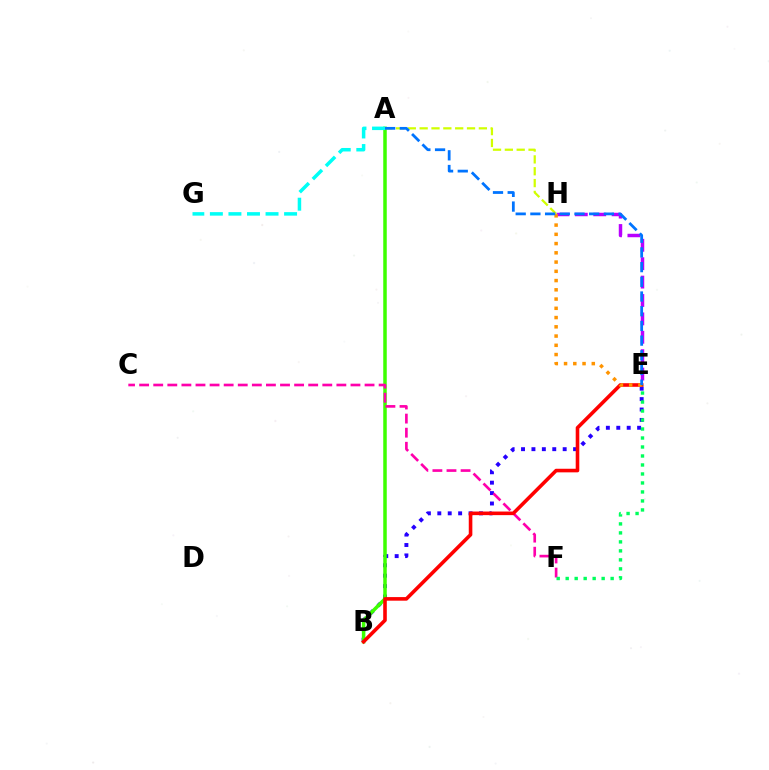{('B', 'E'): [{'color': '#2500ff', 'line_style': 'dotted', 'thickness': 2.83}, {'color': '#ff0000', 'line_style': 'solid', 'thickness': 2.59}], ('A', 'B'): [{'color': '#3dff00', 'line_style': 'solid', 'thickness': 2.53}], ('C', 'F'): [{'color': '#ff00ac', 'line_style': 'dashed', 'thickness': 1.91}], ('E', 'H'): [{'color': '#b900ff', 'line_style': 'dashed', 'thickness': 2.5}, {'color': '#ff9400', 'line_style': 'dotted', 'thickness': 2.51}], ('E', 'F'): [{'color': '#00ff5c', 'line_style': 'dotted', 'thickness': 2.44}], ('A', 'H'): [{'color': '#d1ff00', 'line_style': 'dashed', 'thickness': 1.61}], ('A', 'G'): [{'color': '#00fff6', 'line_style': 'dashed', 'thickness': 2.52}], ('A', 'E'): [{'color': '#0074ff', 'line_style': 'dashed', 'thickness': 2.0}]}